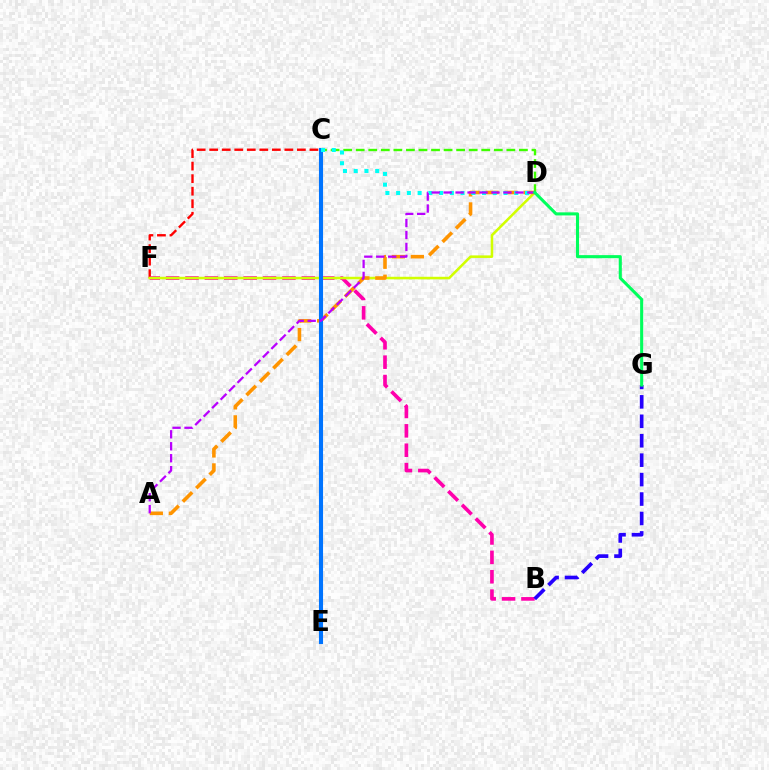{('C', 'F'): [{'color': '#ff0000', 'line_style': 'dashed', 'thickness': 1.7}], ('B', 'F'): [{'color': '#ff00ac', 'line_style': 'dashed', 'thickness': 2.63}], ('D', 'F'): [{'color': '#d1ff00', 'line_style': 'solid', 'thickness': 1.84}], ('A', 'D'): [{'color': '#ff9400', 'line_style': 'dashed', 'thickness': 2.58}, {'color': '#b900ff', 'line_style': 'dashed', 'thickness': 1.62}], ('C', 'E'): [{'color': '#0074ff', 'line_style': 'solid', 'thickness': 2.95}], ('C', 'D'): [{'color': '#3dff00', 'line_style': 'dashed', 'thickness': 1.71}, {'color': '#00fff6', 'line_style': 'dotted', 'thickness': 2.92}], ('B', 'G'): [{'color': '#2500ff', 'line_style': 'dashed', 'thickness': 2.64}], ('D', 'G'): [{'color': '#00ff5c', 'line_style': 'solid', 'thickness': 2.21}]}